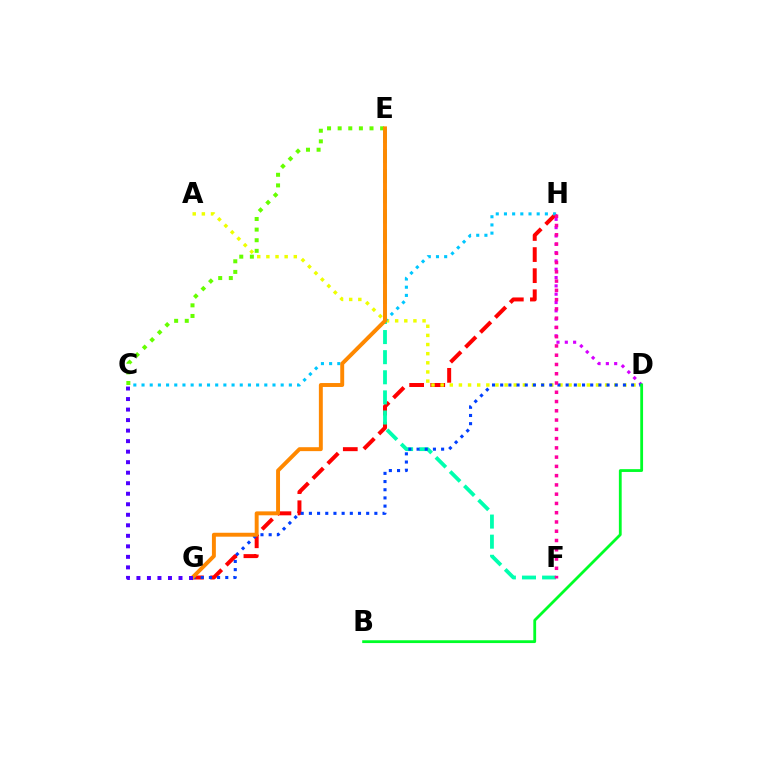{('C', 'E'): [{'color': '#66ff00', 'line_style': 'dotted', 'thickness': 2.88}], ('G', 'H'): [{'color': '#ff0000', 'line_style': 'dashed', 'thickness': 2.87}], ('D', 'H'): [{'color': '#d600ff', 'line_style': 'dotted', 'thickness': 2.26}], ('A', 'D'): [{'color': '#eeff00', 'line_style': 'dotted', 'thickness': 2.48}], ('E', 'F'): [{'color': '#00ffaf', 'line_style': 'dashed', 'thickness': 2.73}], ('D', 'G'): [{'color': '#003fff', 'line_style': 'dotted', 'thickness': 2.22}], ('B', 'D'): [{'color': '#00ff27', 'line_style': 'solid', 'thickness': 2.02}], ('C', 'H'): [{'color': '#00c7ff', 'line_style': 'dotted', 'thickness': 2.22}], ('E', 'G'): [{'color': '#ff8800', 'line_style': 'solid', 'thickness': 2.83}], ('F', 'H'): [{'color': '#ff00a0', 'line_style': 'dotted', 'thickness': 2.52}], ('C', 'G'): [{'color': '#4f00ff', 'line_style': 'dotted', 'thickness': 2.86}]}